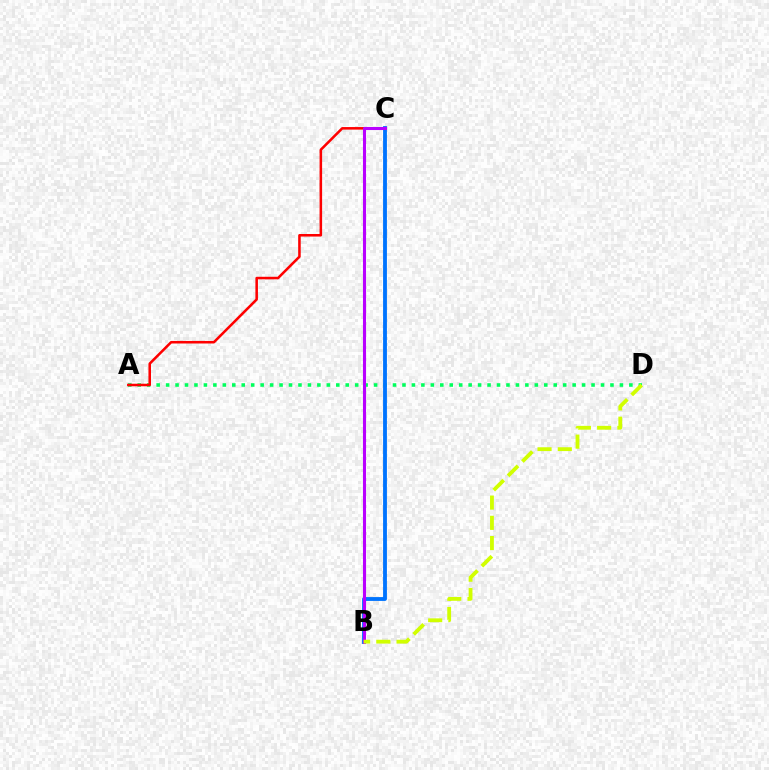{('A', 'D'): [{'color': '#00ff5c', 'line_style': 'dotted', 'thickness': 2.57}], ('A', 'C'): [{'color': '#ff0000', 'line_style': 'solid', 'thickness': 1.84}], ('B', 'C'): [{'color': '#0074ff', 'line_style': 'solid', 'thickness': 2.76}, {'color': '#b900ff', 'line_style': 'solid', 'thickness': 2.21}], ('B', 'D'): [{'color': '#d1ff00', 'line_style': 'dashed', 'thickness': 2.75}]}